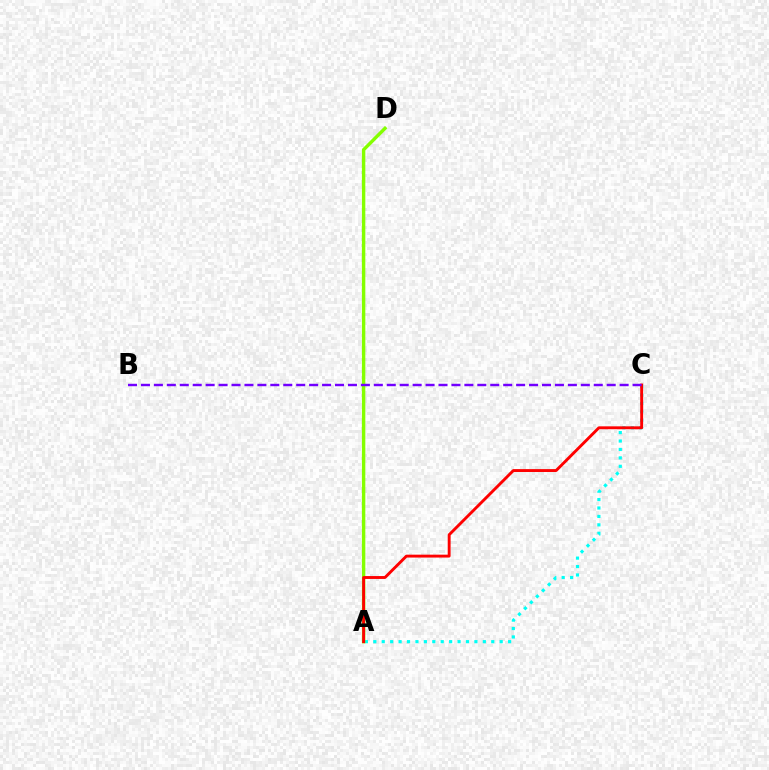{('A', 'C'): [{'color': '#00fff6', 'line_style': 'dotted', 'thickness': 2.29}, {'color': '#ff0000', 'line_style': 'solid', 'thickness': 2.08}], ('A', 'D'): [{'color': '#84ff00', 'line_style': 'solid', 'thickness': 2.45}], ('B', 'C'): [{'color': '#7200ff', 'line_style': 'dashed', 'thickness': 1.76}]}